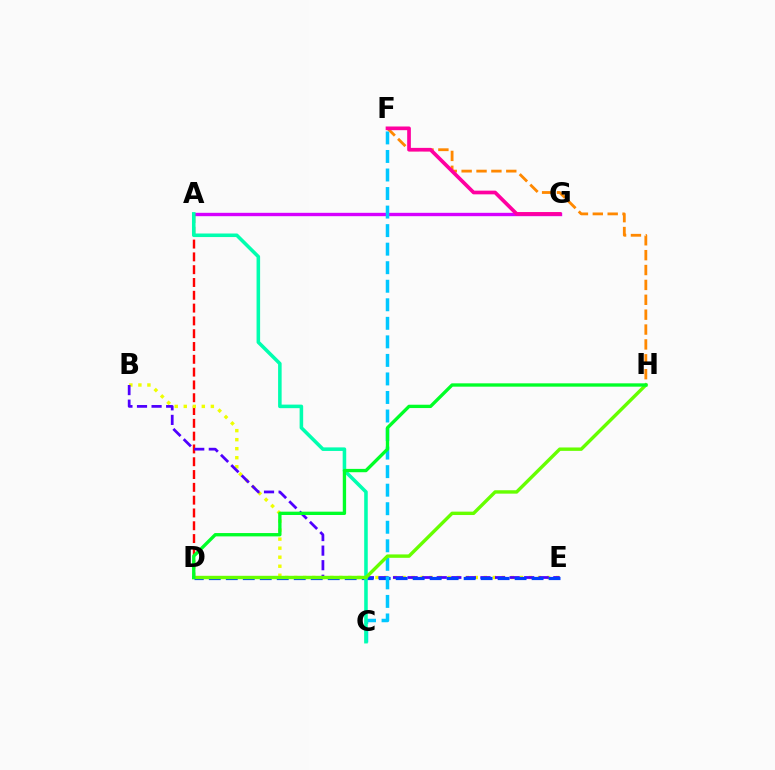{('A', 'G'): [{'color': '#d600ff', 'line_style': 'solid', 'thickness': 2.42}], ('A', 'D'): [{'color': '#ff0000', 'line_style': 'dashed', 'thickness': 1.74}], ('B', 'E'): [{'color': '#eeff00', 'line_style': 'dotted', 'thickness': 2.45}, {'color': '#4f00ff', 'line_style': 'dashed', 'thickness': 1.98}], ('D', 'E'): [{'color': '#003fff', 'line_style': 'dashed', 'thickness': 2.31}], ('C', 'F'): [{'color': '#00c7ff', 'line_style': 'dashed', 'thickness': 2.52}], ('A', 'C'): [{'color': '#00ffaf', 'line_style': 'solid', 'thickness': 2.56}], ('D', 'H'): [{'color': '#66ff00', 'line_style': 'solid', 'thickness': 2.45}, {'color': '#00ff27', 'line_style': 'solid', 'thickness': 2.4}], ('F', 'H'): [{'color': '#ff8800', 'line_style': 'dashed', 'thickness': 2.02}], ('F', 'G'): [{'color': '#ff00a0', 'line_style': 'solid', 'thickness': 2.65}]}